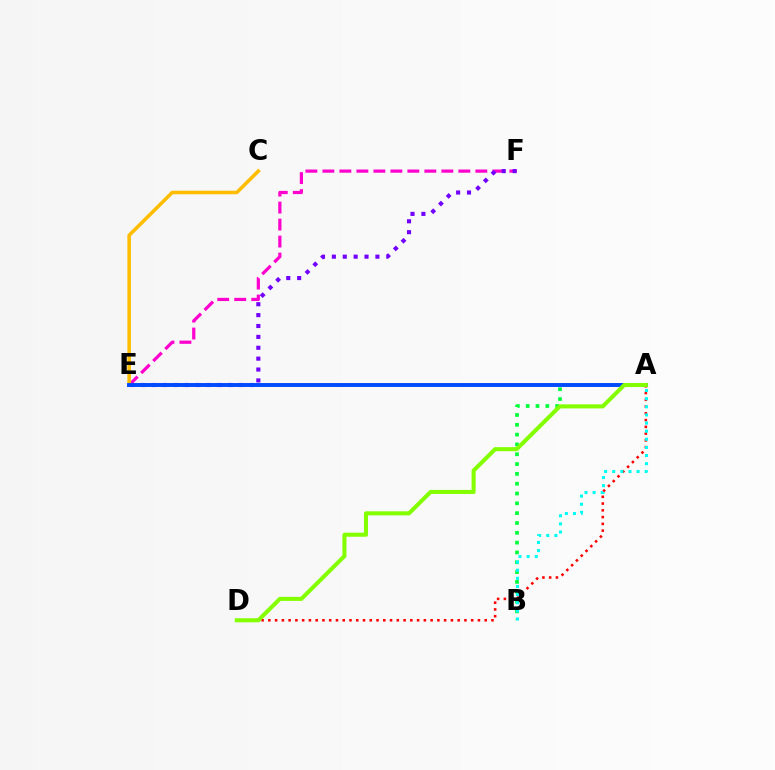{('E', 'F'): [{'color': '#ff00cf', 'line_style': 'dashed', 'thickness': 2.31}, {'color': '#7200ff', 'line_style': 'dotted', 'thickness': 2.96}], ('A', 'D'): [{'color': '#ff0000', 'line_style': 'dotted', 'thickness': 1.84}, {'color': '#84ff00', 'line_style': 'solid', 'thickness': 2.92}], ('A', 'B'): [{'color': '#00ff39', 'line_style': 'dotted', 'thickness': 2.67}, {'color': '#00fff6', 'line_style': 'dotted', 'thickness': 2.21}], ('C', 'E'): [{'color': '#ffbd00', 'line_style': 'solid', 'thickness': 2.56}], ('A', 'E'): [{'color': '#004bff', 'line_style': 'solid', 'thickness': 2.83}]}